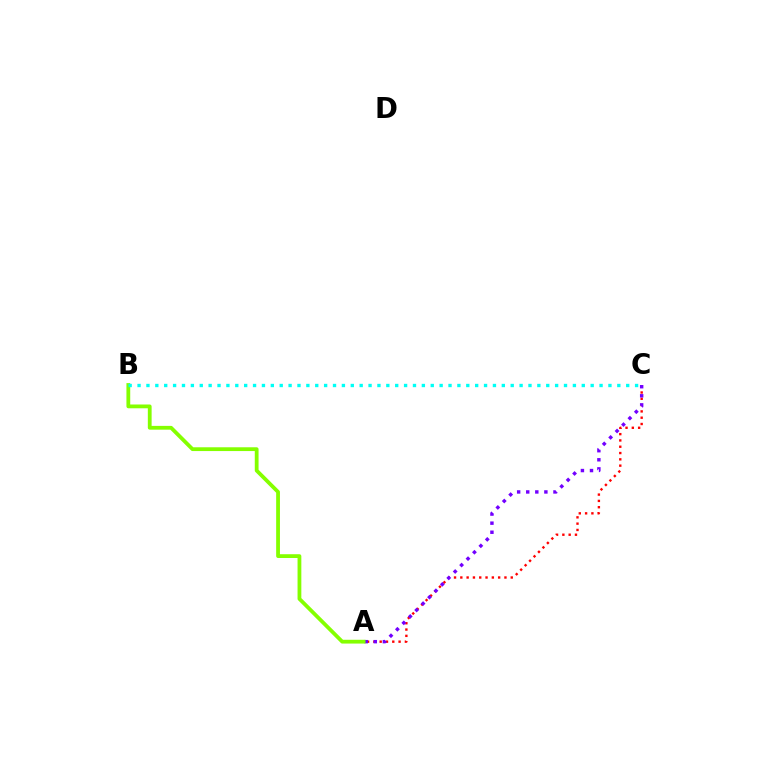{('A', 'C'): [{'color': '#ff0000', 'line_style': 'dotted', 'thickness': 1.71}, {'color': '#7200ff', 'line_style': 'dotted', 'thickness': 2.47}], ('A', 'B'): [{'color': '#84ff00', 'line_style': 'solid', 'thickness': 2.73}], ('B', 'C'): [{'color': '#00fff6', 'line_style': 'dotted', 'thickness': 2.41}]}